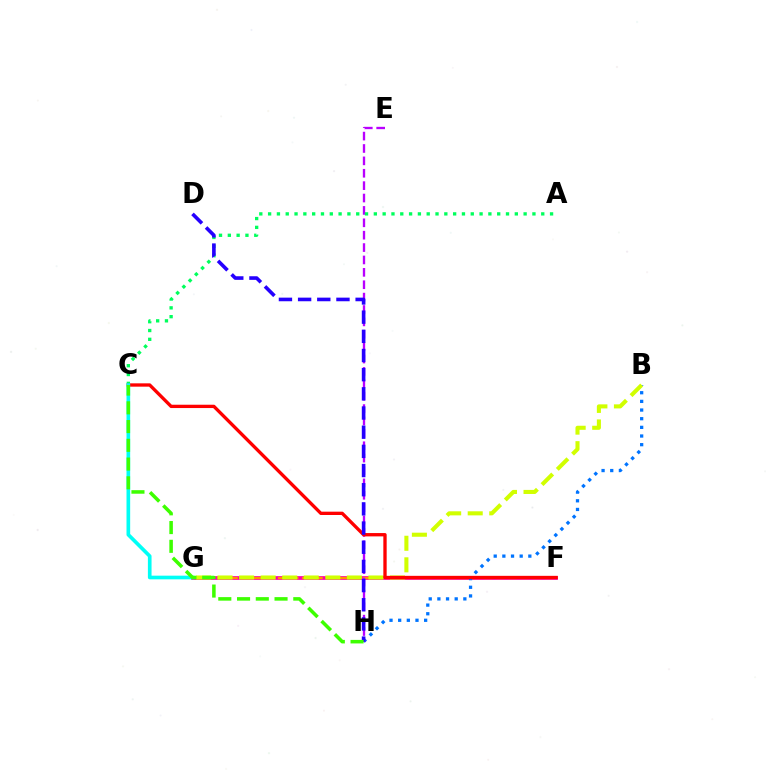{('F', 'G'): [{'color': '#ff00ac', 'line_style': 'solid', 'thickness': 2.69}, {'color': '#ff9400', 'line_style': 'dashed', 'thickness': 1.65}], ('B', 'H'): [{'color': '#0074ff', 'line_style': 'dotted', 'thickness': 2.35}], ('E', 'H'): [{'color': '#b900ff', 'line_style': 'dashed', 'thickness': 1.68}], ('A', 'C'): [{'color': '#00ff5c', 'line_style': 'dotted', 'thickness': 2.39}], ('B', 'G'): [{'color': '#d1ff00', 'line_style': 'dashed', 'thickness': 2.93}], ('C', 'F'): [{'color': '#ff0000', 'line_style': 'solid', 'thickness': 2.4}], ('C', 'G'): [{'color': '#00fff6', 'line_style': 'solid', 'thickness': 2.64}], ('D', 'H'): [{'color': '#2500ff', 'line_style': 'dashed', 'thickness': 2.6}], ('C', 'H'): [{'color': '#3dff00', 'line_style': 'dashed', 'thickness': 2.55}]}